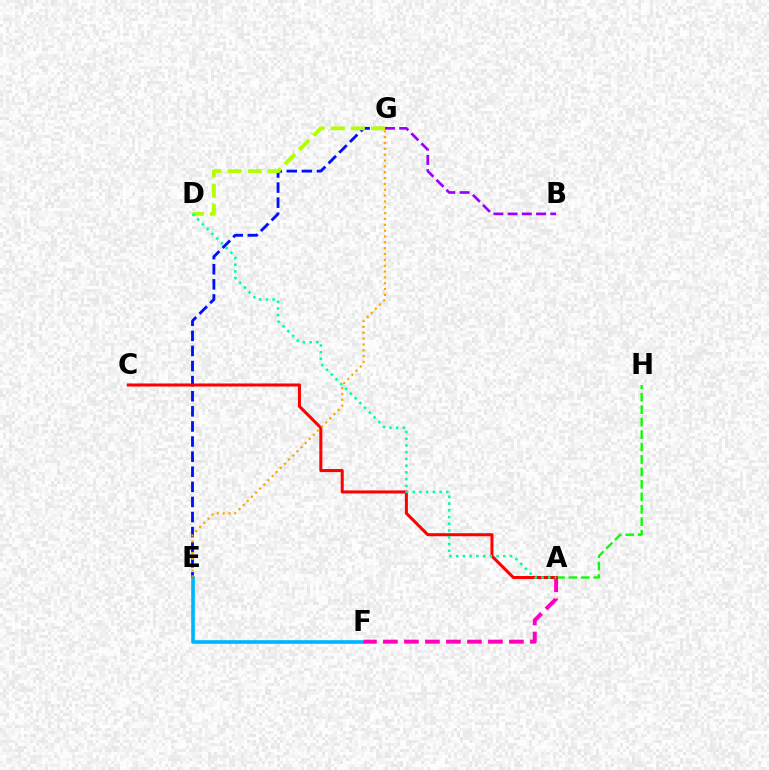{('A', 'H'): [{'color': '#08ff00', 'line_style': 'dashed', 'thickness': 1.69}], ('E', 'F'): [{'color': '#00b5ff', 'line_style': 'solid', 'thickness': 2.61}], ('B', 'G'): [{'color': '#9b00ff', 'line_style': 'dashed', 'thickness': 1.93}], ('E', 'G'): [{'color': '#0010ff', 'line_style': 'dashed', 'thickness': 2.05}, {'color': '#ffa500', 'line_style': 'dotted', 'thickness': 1.59}], ('A', 'F'): [{'color': '#ff00bd', 'line_style': 'dashed', 'thickness': 2.85}], ('A', 'C'): [{'color': '#ff0000', 'line_style': 'solid', 'thickness': 2.19}], ('D', 'G'): [{'color': '#b3ff00', 'line_style': 'dashed', 'thickness': 2.74}], ('A', 'D'): [{'color': '#00ff9d', 'line_style': 'dotted', 'thickness': 1.83}]}